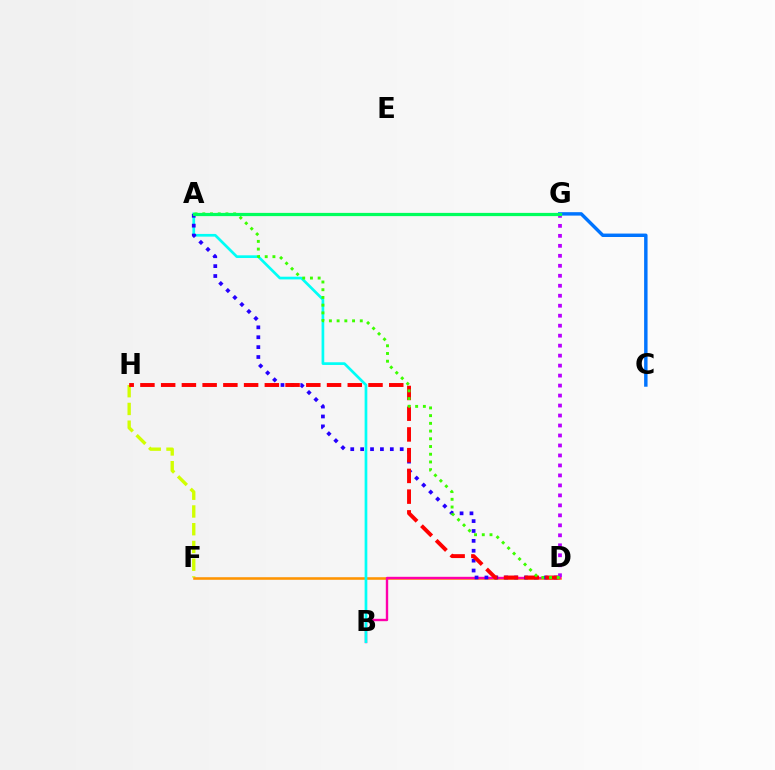{('F', 'H'): [{'color': '#d1ff00', 'line_style': 'dashed', 'thickness': 2.41}], ('C', 'G'): [{'color': '#0074ff', 'line_style': 'solid', 'thickness': 2.47}], ('D', 'F'): [{'color': '#ff9400', 'line_style': 'solid', 'thickness': 1.85}], ('B', 'D'): [{'color': '#ff00ac', 'line_style': 'solid', 'thickness': 1.72}], ('A', 'B'): [{'color': '#00fff6', 'line_style': 'solid', 'thickness': 1.94}], ('A', 'D'): [{'color': '#2500ff', 'line_style': 'dotted', 'thickness': 2.69}, {'color': '#3dff00', 'line_style': 'dotted', 'thickness': 2.1}], ('D', 'H'): [{'color': '#ff0000', 'line_style': 'dashed', 'thickness': 2.82}], ('D', 'G'): [{'color': '#b900ff', 'line_style': 'dotted', 'thickness': 2.71}], ('A', 'G'): [{'color': '#00ff5c', 'line_style': 'solid', 'thickness': 2.32}]}